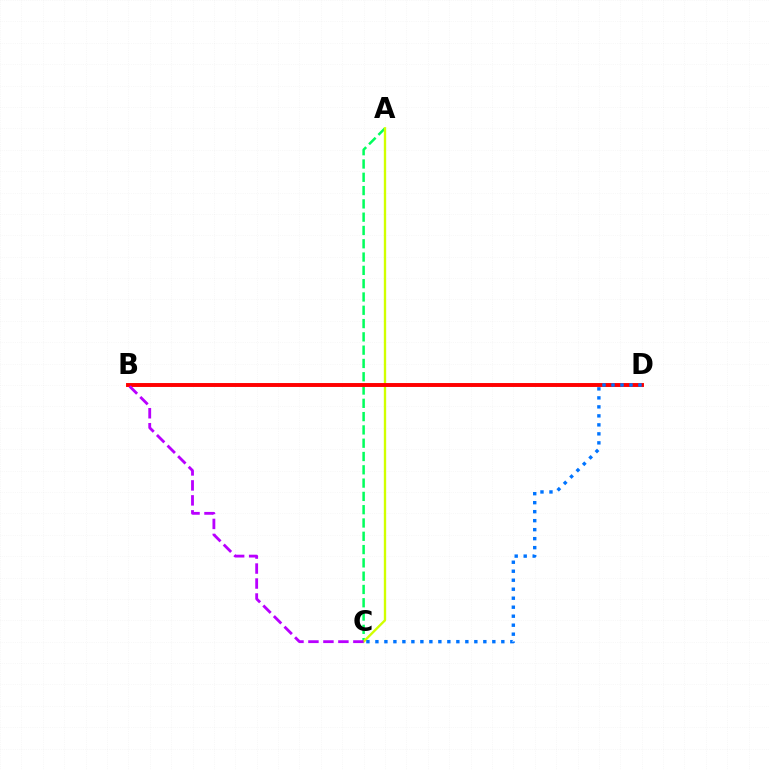{('A', 'C'): [{'color': '#00ff5c', 'line_style': 'dashed', 'thickness': 1.81}, {'color': '#d1ff00', 'line_style': 'solid', 'thickness': 1.7}], ('B', 'D'): [{'color': '#ff0000', 'line_style': 'solid', 'thickness': 2.82}], ('C', 'D'): [{'color': '#0074ff', 'line_style': 'dotted', 'thickness': 2.44}], ('B', 'C'): [{'color': '#b900ff', 'line_style': 'dashed', 'thickness': 2.03}]}